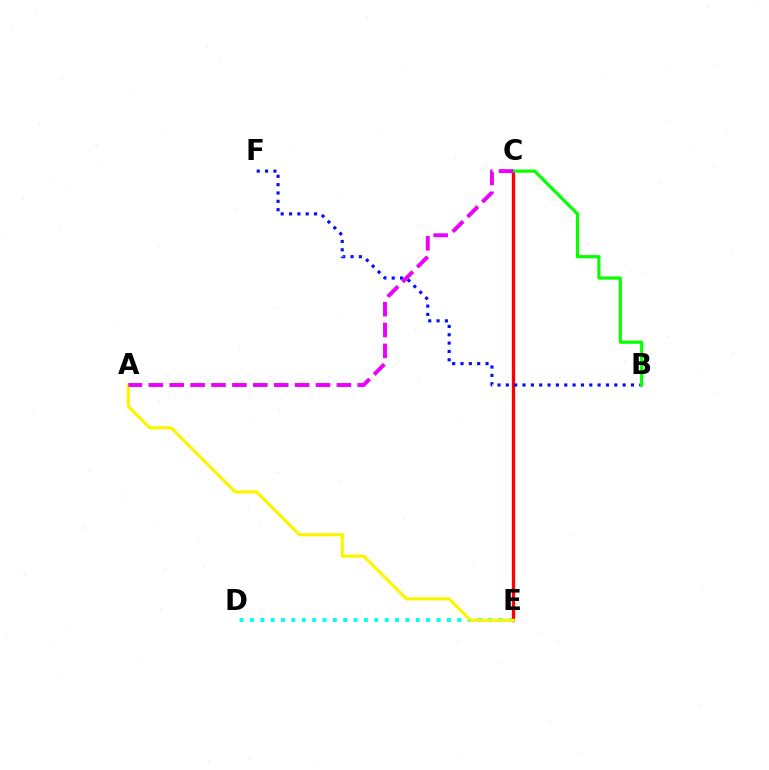{('D', 'E'): [{'color': '#00fff6', 'line_style': 'dotted', 'thickness': 2.82}], ('C', 'E'): [{'color': '#ff0000', 'line_style': 'solid', 'thickness': 2.38}], ('B', 'F'): [{'color': '#0010ff', 'line_style': 'dotted', 'thickness': 2.27}], ('B', 'C'): [{'color': '#08ff00', 'line_style': 'solid', 'thickness': 2.29}], ('A', 'E'): [{'color': '#fcf500', 'line_style': 'solid', 'thickness': 2.29}], ('A', 'C'): [{'color': '#ee00ff', 'line_style': 'dashed', 'thickness': 2.84}]}